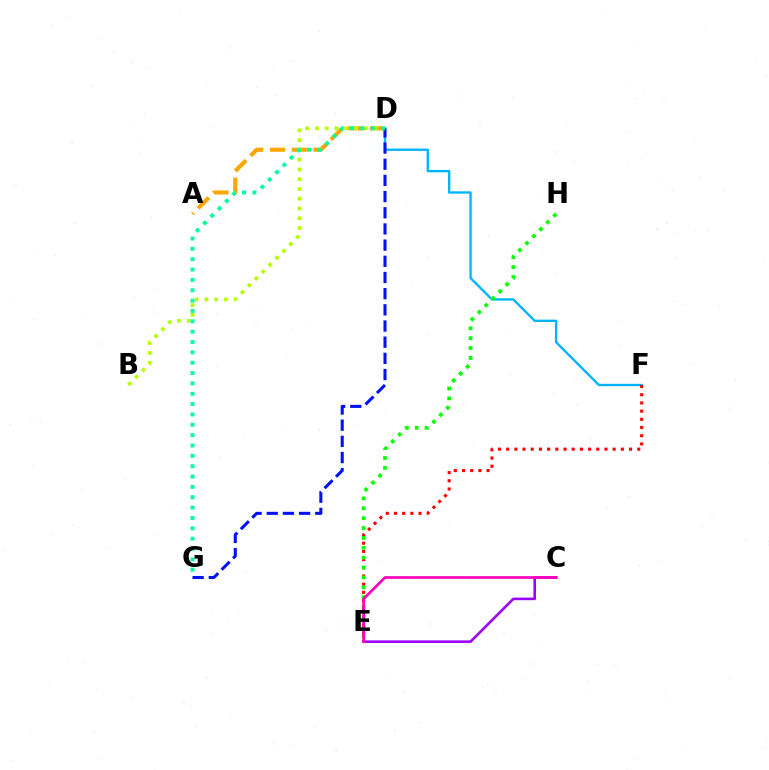{('A', 'D'): [{'color': '#ffa500', 'line_style': 'dashed', 'thickness': 2.95}], ('B', 'D'): [{'color': '#b3ff00', 'line_style': 'dotted', 'thickness': 2.65}], ('D', 'F'): [{'color': '#00b5ff', 'line_style': 'solid', 'thickness': 1.7}], ('D', 'G'): [{'color': '#0010ff', 'line_style': 'dashed', 'thickness': 2.2}, {'color': '#00ff9d', 'line_style': 'dotted', 'thickness': 2.81}], ('E', 'F'): [{'color': '#ff0000', 'line_style': 'dotted', 'thickness': 2.23}], ('E', 'H'): [{'color': '#08ff00', 'line_style': 'dotted', 'thickness': 2.68}], ('C', 'E'): [{'color': '#9b00ff', 'line_style': 'solid', 'thickness': 1.86}, {'color': '#ff00bd', 'line_style': 'solid', 'thickness': 1.94}]}